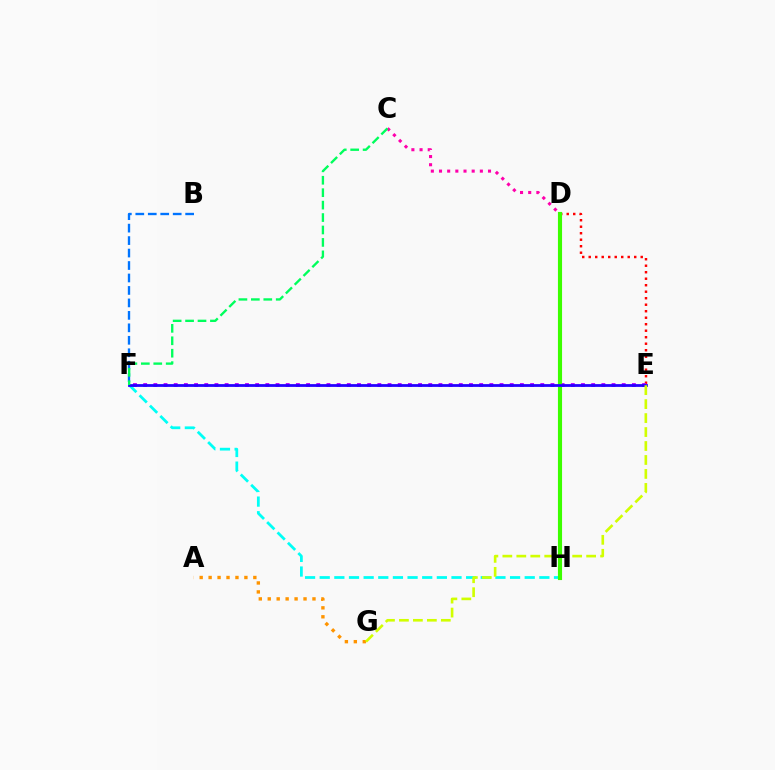{('B', 'F'): [{'color': '#0074ff', 'line_style': 'dashed', 'thickness': 1.69}], ('C', 'D'): [{'color': '#ff00ac', 'line_style': 'dotted', 'thickness': 2.22}], ('F', 'H'): [{'color': '#00fff6', 'line_style': 'dashed', 'thickness': 1.99}], ('A', 'G'): [{'color': '#ff9400', 'line_style': 'dotted', 'thickness': 2.43}], ('D', 'E'): [{'color': '#ff0000', 'line_style': 'dotted', 'thickness': 1.77}], ('E', 'F'): [{'color': '#b900ff', 'line_style': 'dotted', 'thickness': 2.77}, {'color': '#2500ff', 'line_style': 'solid', 'thickness': 2.0}], ('D', 'H'): [{'color': '#3dff00', 'line_style': 'solid', 'thickness': 2.96}], ('C', 'F'): [{'color': '#00ff5c', 'line_style': 'dashed', 'thickness': 1.69}], ('E', 'G'): [{'color': '#d1ff00', 'line_style': 'dashed', 'thickness': 1.9}]}